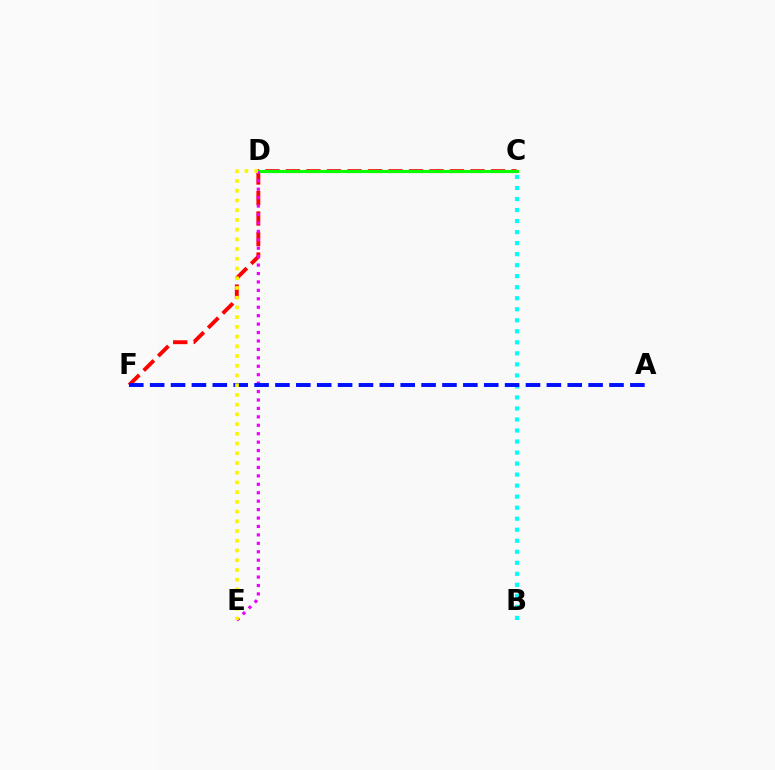{('C', 'F'): [{'color': '#ff0000', 'line_style': 'dashed', 'thickness': 2.79}], ('C', 'D'): [{'color': '#08ff00', 'line_style': 'solid', 'thickness': 2.23}], ('D', 'E'): [{'color': '#ee00ff', 'line_style': 'dotted', 'thickness': 2.29}, {'color': '#fcf500', 'line_style': 'dotted', 'thickness': 2.64}], ('B', 'C'): [{'color': '#00fff6', 'line_style': 'dotted', 'thickness': 3.0}], ('A', 'F'): [{'color': '#0010ff', 'line_style': 'dashed', 'thickness': 2.84}]}